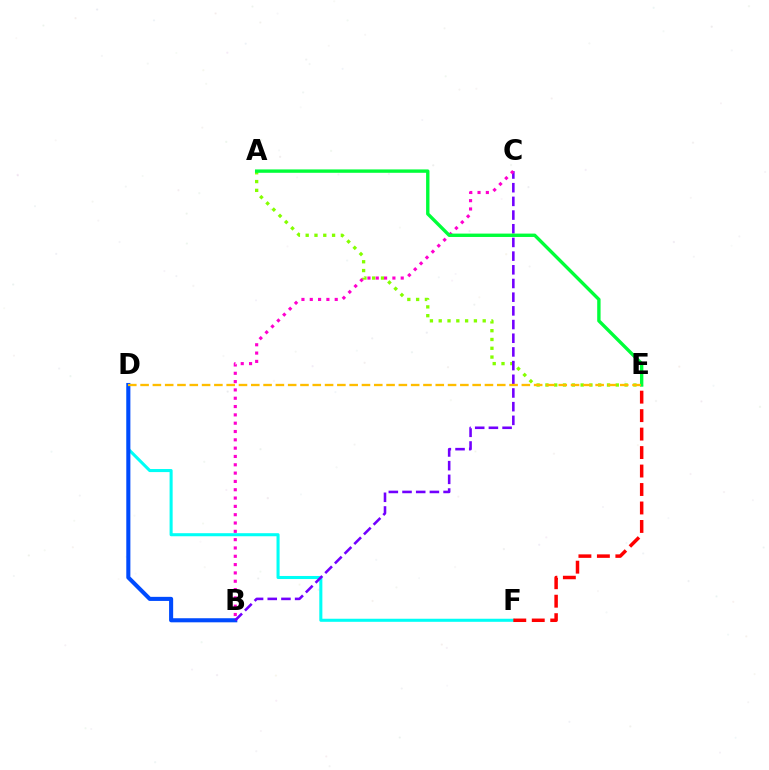{('D', 'F'): [{'color': '#00fff6', 'line_style': 'solid', 'thickness': 2.2}], ('A', 'E'): [{'color': '#84ff00', 'line_style': 'dotted', 'thickness': 2.39}, {'color': '#00ff39', 'line_style': 'solid', 'thickness': 2.43}], ('E', 'F'): [{'color': '#ff0000', 'line_style': 'dashed', 'thickness': 2.51}], ('B', 'D'): [{'color': '#004bff', 'line_style': 'solid', 'thickness': 2.94}], ('B', 'C'): [{'color': '#7200ff', 'line_style': 'dashed', 'thickness': 1.86}, {'color': '#ff00cf', 'line_style': 'dotted', 'thickness': 2.26}], ('D', 'E'): [{'color': '#ffbd00', 'line_style': 'dashed', 'thickness': 1.67}]}